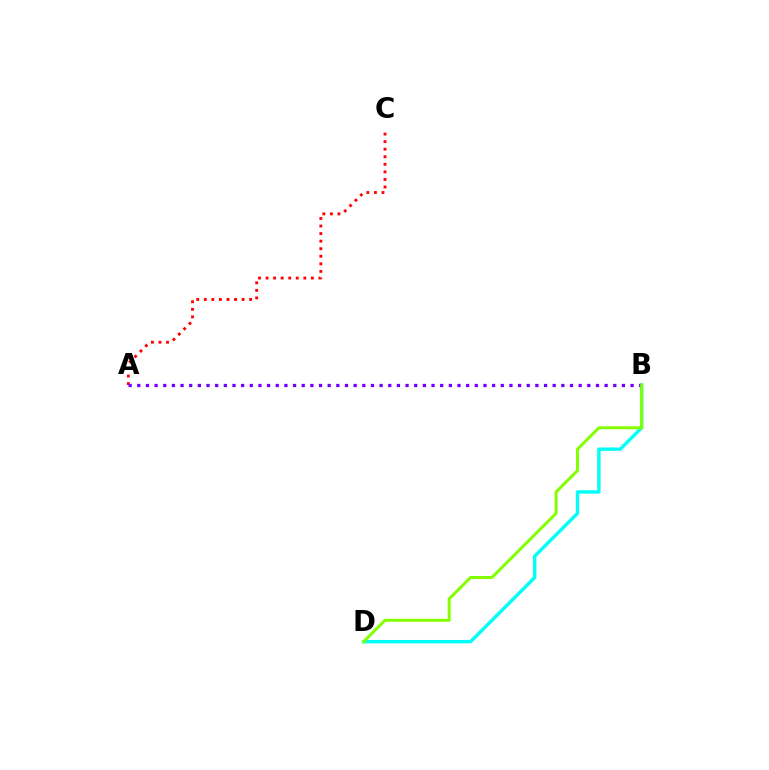{('B', 'D'): [{'color': '#00fff6', 'line_style': 'solid', 'thickness': 2.45}, {'color': '#84ff00', 'line_style': 'solid', 'thickness': 2.15}], ('A', 'C'): [{'color': '#ff0000', 'line_style': 'dotted', 'thickness': 2.05}], ('A', 'B'): [{'color': '#7200ff', 'line_style': 'dotted', 'thickness': 2.35}]}